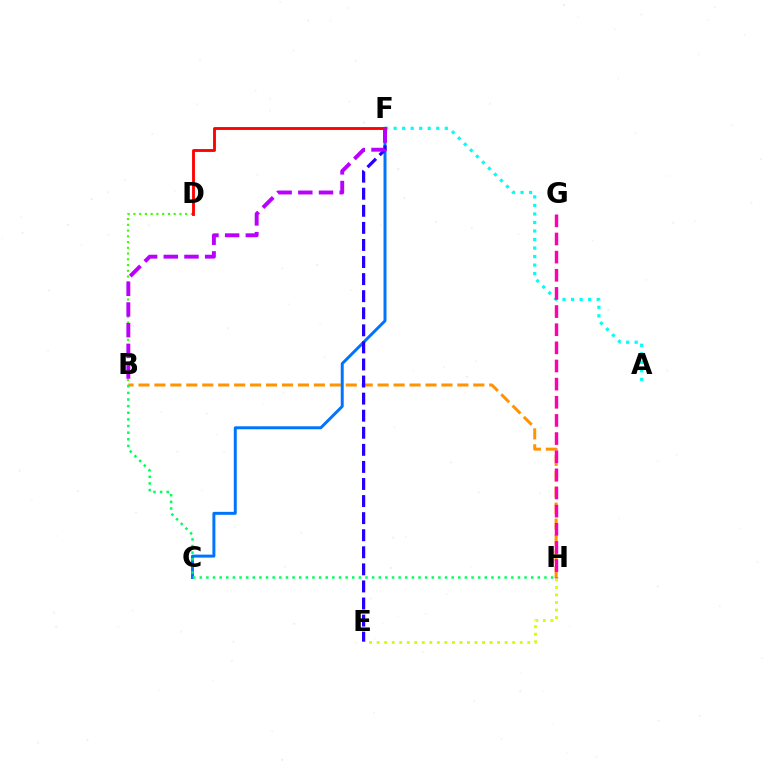{('A', 'F'): [{'color': '#00fff6', 'line_style': 'dotted', 'thickness': 2.32}], ('B', 'H'): [{'color': '#ff9400', 'line_style': 'dashed', 'thickness': 2.17}, {'color': '#00ff5c', 'line_style': 'dotted', 'thickness': 1.8}], ('G', 'H'): [{'color': '#ff00ac', 'line_style': 'dashed', 'thickness': 2.46}], ('C', 'F'): [{'color': '#0074ff', 'line_style': 'solid', 'thickness': 2.14}], ('B', 'D'): [{'color': '#3dff00', 'line_style': 'dotted', 'thickness': 1.56}], ('E', 'F'): [{'color': '#2500ff', 'line_style': 'dashed', 'thickness': 2.32}], ('E', 'H'): [{'color': '#d1ff00', 'line_style': 'dotted', 'thickness': 2.05}], ('D', 'F'): [{'color': '#ff0000', 'line_style': 'solid', 'thickness': 2.06}], ('B', 'F'): [{'color': '#b900ff', 'line_style': 'dashed', 'thickness': 2.81}]}